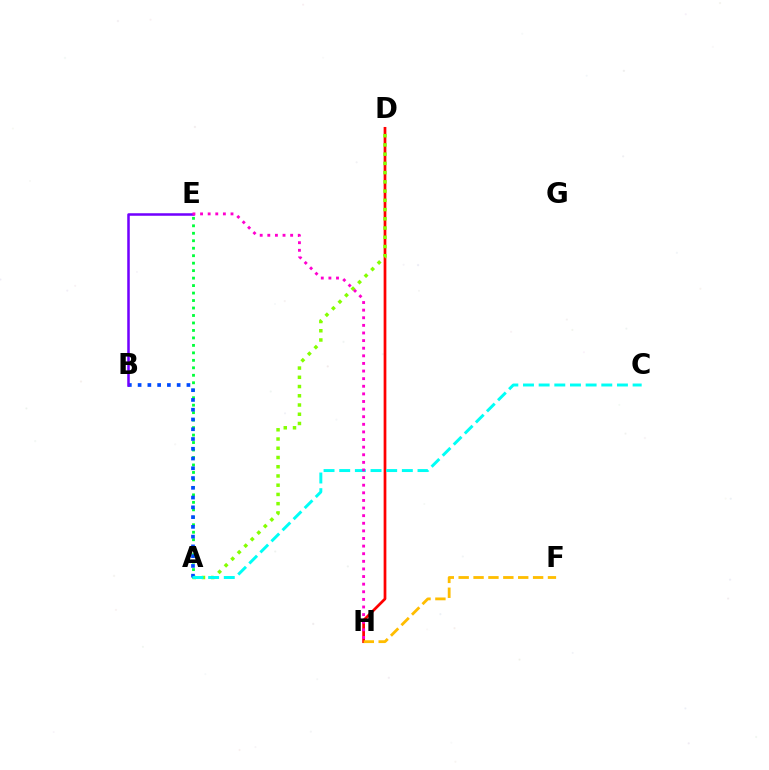{('A', 'E'): [{'color': '#00ff39', 'line_style': 'dotted', 'thickness': 2.03}], ('D', 'H'): [{'color': '#ff0000', 'line_style': 'solid', 'thickness': 1.96}], ('A', 'D'): [{'color': '#84ff00', 'line_style': 'dotted', 'thickness': 2.51}], ('A', 'B'): [{'color': '#004bff', 'line_style': 'dotted', 'thickness': 2.65}], ('B', 'E'): [{'color': '#7200ff', 'line_style': 'solid', 'thickness': 1.82}], ('F', 'H'): [{'color': '#ffbd00', 'line_style': 'dashed', 'thickness': 2.02}], ('A', 'C'): [{'color': '#00fff6', 'line_style': 'dashed', 'thickness': 2.13}], ('E', 'H'): [{'color': '#ff00cf', 'line_style': 'dotted', 'thickness': 2.07}]}